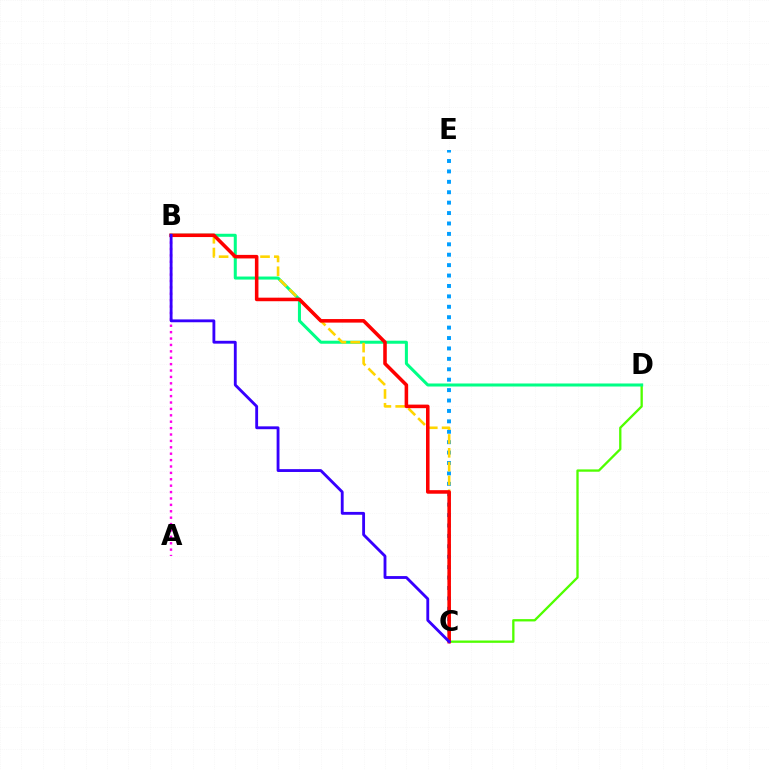{('C', 'D'): [{'color': '#4fff00', 'line_style': 'solid', 'thickness': 1.67}], ('C', 'E'): [{'color': '#009eff', 'line_style': 'dotted', 'thickness': 2.83}], ('B', 'D'): [{'color': '#00ff86', 'line_style': 'solid', 'thickness': 2.18}], ('B', 'C'): [{'color': '#ffd500', 'line_style': 'dashed', 'thickness': 1.88}, {'color': '#ff0000', 'line_style': 'solid', 'thickness': 2.56}, {'color': '#3700ff', 'line_style': 'solid', 'thickness': 2.05}], ('A', 'B'): [{'color': '#ff00ed', 'line_style': 'dotted', 'thickness': 1.74}]}